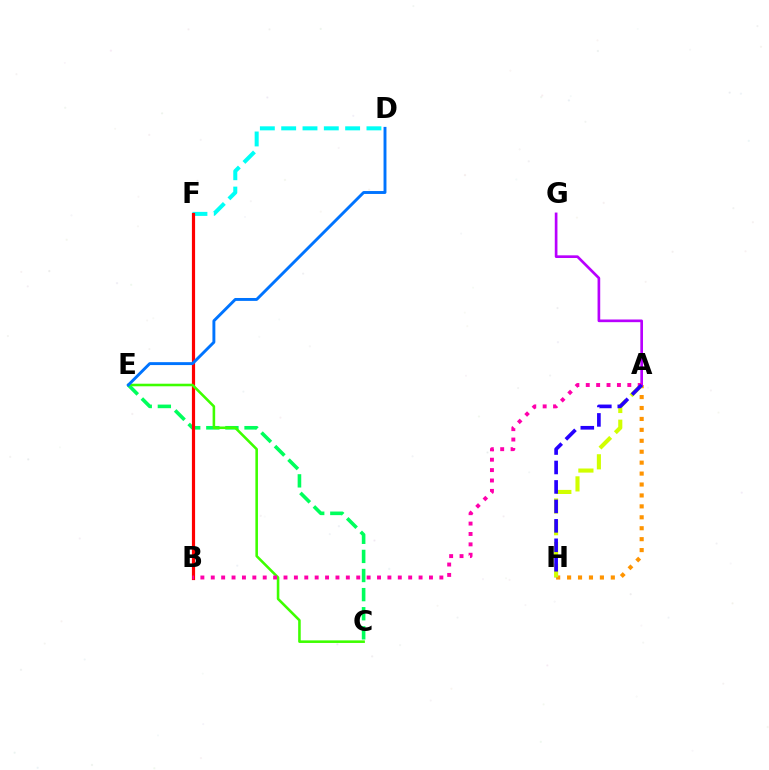{('D', 'F'): [{'color': '#00fff6', 'line_style': 'dashed', 'thickness': 2.9}], ('A', 'H'): [{'color': '#ff9400', 'line_style': 'dotted', 'thickness': 2.97}, {'color': '#d1ff00', 'line_style': 'dashed', 'thickness': 2.95}, {'color': '#2500ff', 'line_style': 'dashed', 'thickness': 2.64}], ('C', 'E'): [{'color': '#00ff5c', 'line_style': 'dashed', 'thickness': 2.6}, {'color': '#3dff00', 'line_style': 'solid', 'thickness': 1.85}], ('B', 'F'): [{'color': '#ff0000', 'line_style': 'solid', 'thickness': 2.29}], ('A', 'G'): [{'color': '#b900ff', 'line_style': 'solid', 'thickness': 1.92}], ('D', 'E'): [{'color': '#0074ff', 'line_style': 'solid', 'thickness': 2.1}], ('A', 'B'): [{'color': '#ff00ac', 'line_style': 'dotted', 'thickness': 2.82}]}